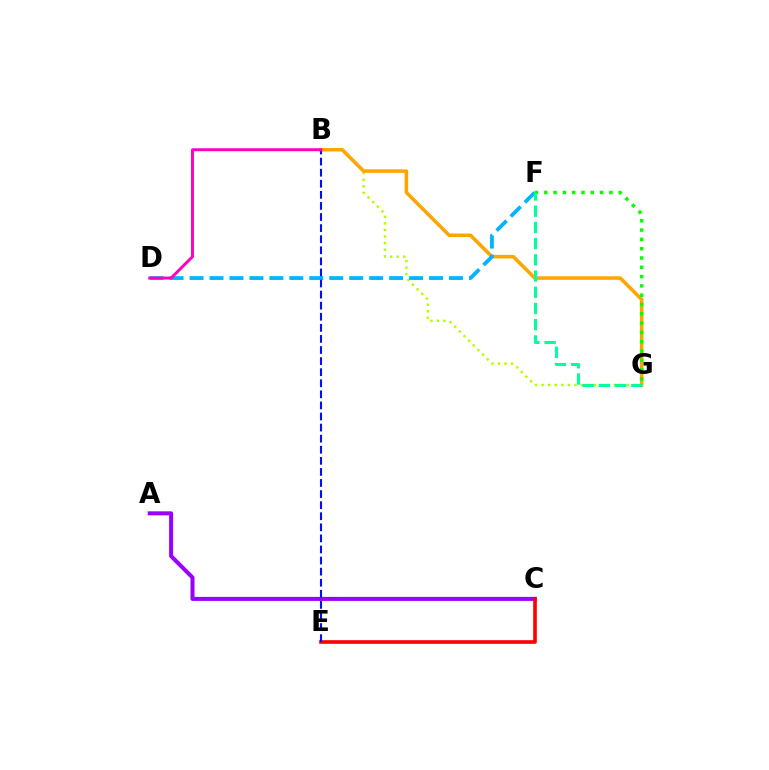{('A', 'C'): [{'color': '#9b00ff', 'line_style': 'solid', 'thickness': 2.9}], ('B', 'G'): [{'color': '#b3ff00', 'line_style': 'dotted', 'thickness': 1.78}, {'color': '#ffa500', 'line_style': 'solid', 'thickness': 2.55}], ('C', 'E'): [{'color': '#ff0000', 'line_style': 'solid', 'thickness': 2.62}], ('D', 'F'): [{'color': '#00b5ff', 'line_style': 'dashed', 'thickness': 2.71}], ('F', 'G'): [{'color': '#08ff00', 'line_style': 'dotted', 'thickness': 2.53}, {'color': '#00ff9d', 'line_style': 'dashed', 'thickness': 2.2}], ('B', 'E'): [{'color': '#0010ff', 'line_style': 'dashed', 'thickness': 1.51}], ('B', 'D'): [{'color': '#ff00bd', 'line_style': 'solid', 'thickness': 2.11}]}